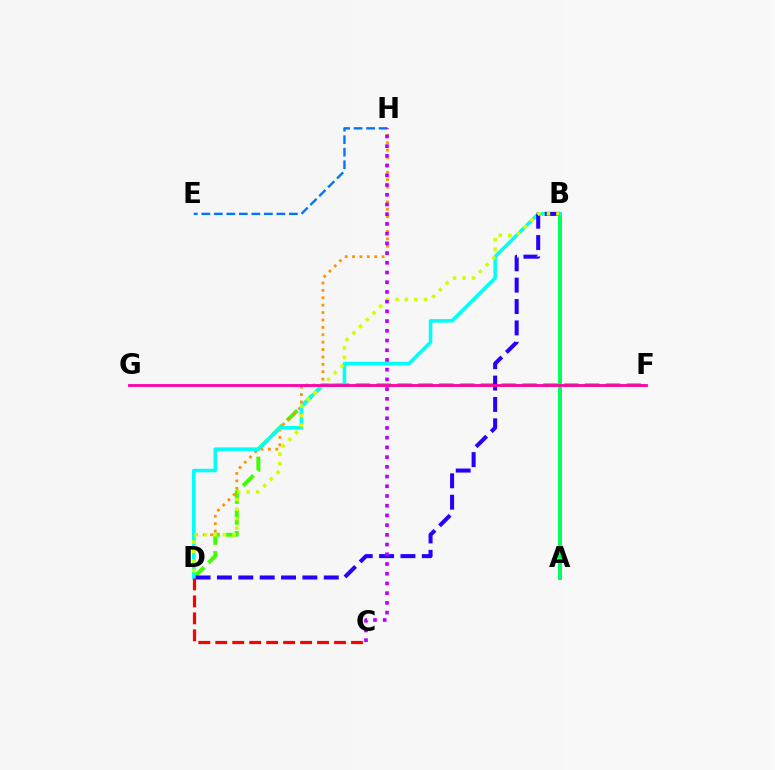{('A', 'B'): [{'color': '#00ff5c', 'line_style': 'solid', 'thickness': 2.82}], ('D', 'F'): [{'color': '#3dff00', 'line_style': 'dashed', 'thickness': 2.83}], ('D', 'H'): [{'color': '#ff9400', 'line_style': 'dotted', 'thickness': 2.01}], ('E', 'H'): [{'color': '#0074ff', 'line_style': 'dashed', 'thickness': 1.7}], ('B', 'D'): [{'color': '#00fff6', 'line_style': 'solid', 'thickness': 2.57}, {'color': '#2500ff', 'line_style': 'dashed', 'thickness': 2.9}, {'color': '#d1ff00', 'line_style': 'dotted', 'thickness': 2.58}], ('C', 'D'): [{'color': '#ff0000', 'line_style': 'dashed', 'thickness': 2.3}], ('F', 'G'): [{'color': '#ff00ac', 'line_style': 'solid', 'thickness': 2.04}], ('C', 'H'): [{'color': '#b900ff', 'line_style': 'dotted', 'thickness': 2.64}]}